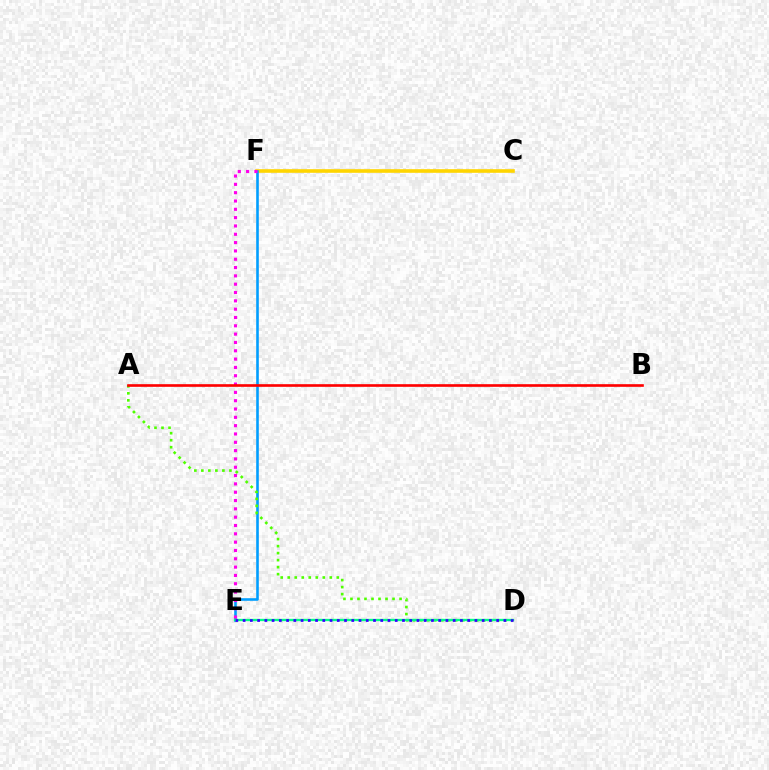{('C', 'F'): [{'color': '#ffd500', 'line_style': 'solid', 'thickness': 2.61}], ('E', 'F'): [{'color': '#009eff', 'line_style': 'solid', 'thickness': 1.87}, {'color': '#ff00ed', 'line_style': 'dotted', 'thickness': 2.26}], ('A', 'D'): [{'color': '#4fff00', 'line_style': 'dotted', 'thickness': 1.9}], ('D', 'E'): [{'color': '#00ff86', 'line_style': 'solid', 'thickness': 1.68}, {'color': '#3700ff', 'line_style': 'dotted', 'thickness': 1.97}], ('A', 'B'): [{'color': '#ff0000', 'line_style': 'solid', 'thickness': 1.9}]}